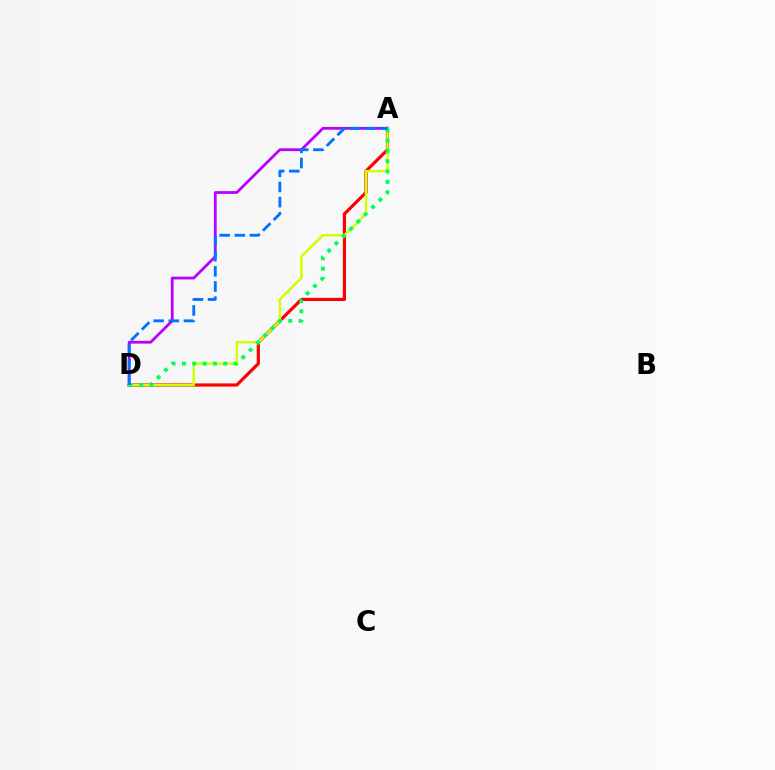{('A', 'D'): [{'color': '#ff0000', 'line_style': 'solid', 'thickness': 2.29}, {'color': '#b900ff', 'line_style': 'solid', 'thickness': 2.0}, {'color': '#d1ff00', 'line_style': 'solid', 'thickness': 1.77}, {'color': '#00ff5c', 'line_style': 'dotted', 'thickness': 2.81}, {'color': '#0074ff', 'line_style': 'dashed', 'thickness': 2.06}]}